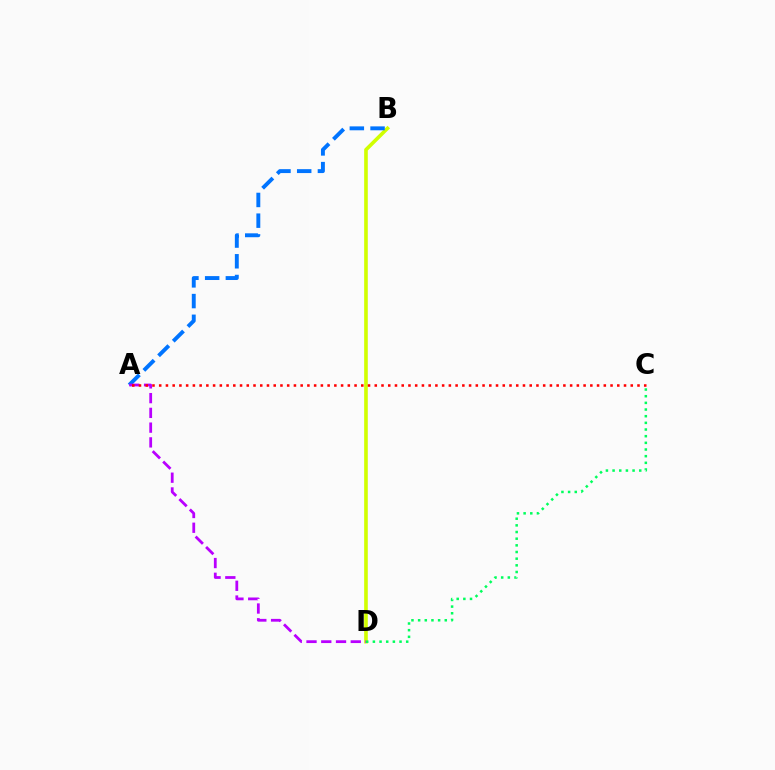{('B', 'D'): [{'color': '#d1ff00', 'line_style': 'solid', 'thickness': 2.61}], ('A', 'B'): [{'color': '#0074ff', 'line_style': 'dashed', 'thickness': 2.81}], ('A', 'D'): [{'color': '#b900ff', 'line_style': 'dashed', 'thickness': 2.0}], ('A', 'C'): [{'color': '#ff0000', 'line_style': 'dotted', 'thickness': 1.83}], ('C', 'D'): [{'color': '#00ff5c', 'line_style': 'dotted', 'thickness': 1.81}]}